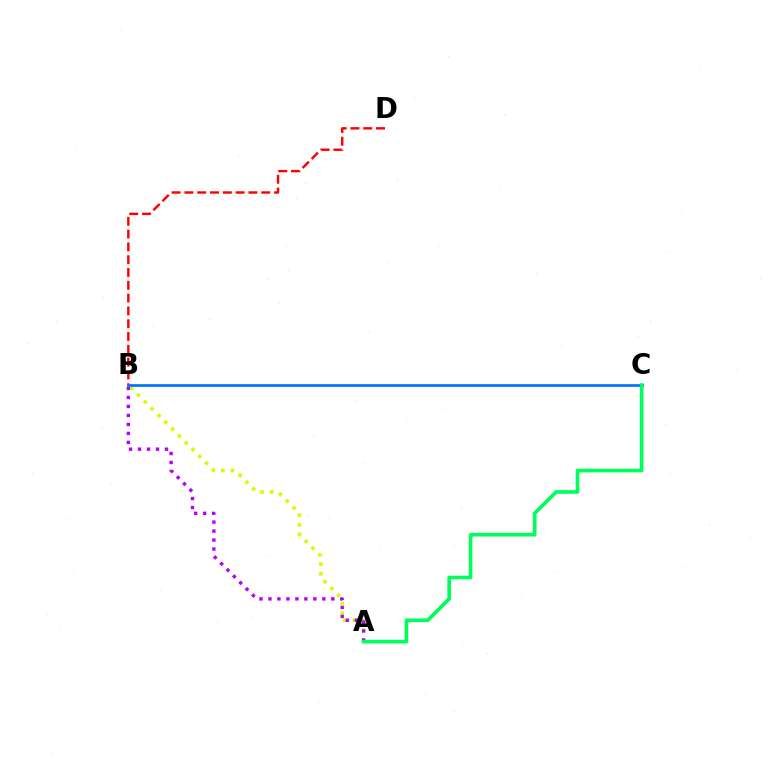{('A', 'B'): [{'color': '#d1ff00', 'line_style': 'dotted', 'thickness': 2.62}, {'color': '#b900ff', 'line_style': 'dotted', 'thickness': 2.44}], ('B', 'D'): [{'color': '#ff0000', 'line_style': 'dashed', 'thickness': 1.74}], ('B', 'C'): [{'color': '#0074ff', 'line_style': 'solid', 'thickness': 1.96}], ('A', 'C'): [{'color': '#00ff5c', 'line_style': 'solid', 'thickness': 2.63}]}